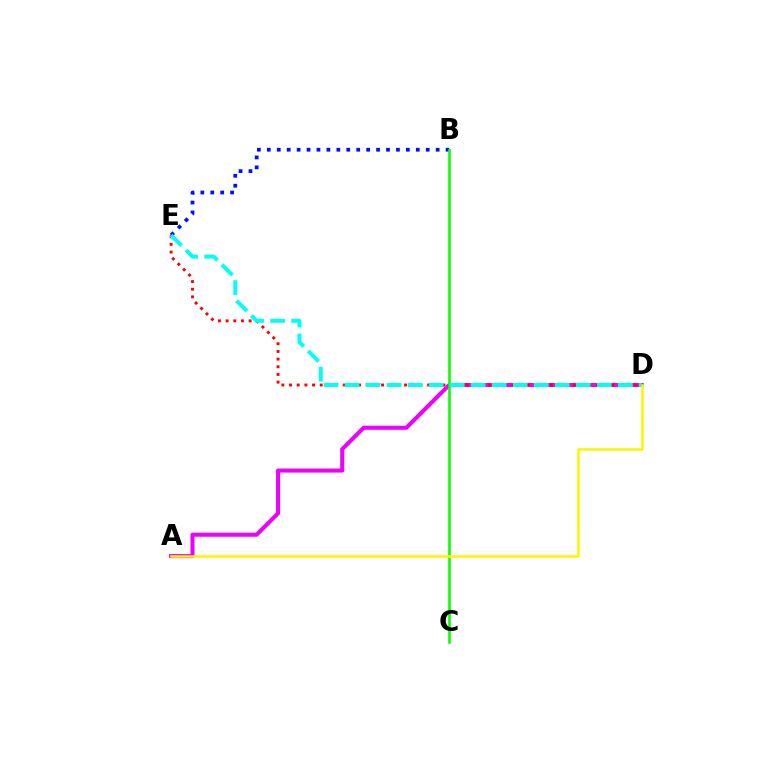{('B', 'E'): [{'color': '#0010ff', 'line_style': 'dotted', 'thickness': 2.7}], ('A', 'D'): [{'color': '#ee00ff', 'line_style': 'solid', 'thickness': 2.92}, {'color': '#fcf500', 'line_style': 'solid', 'thickness': 1.84}], ('D', 'E'): [{'color': '#ff0000', 'line_style': 'dotted', 'thickness': 2.08}, {'color': '#00fff6', 'line_style': 'dashed', 'thickness': 2.86}], ('B', 'C'): [{'color': '#08ff00', 'line_style': 'solid', 'thickness': 1.88}]}